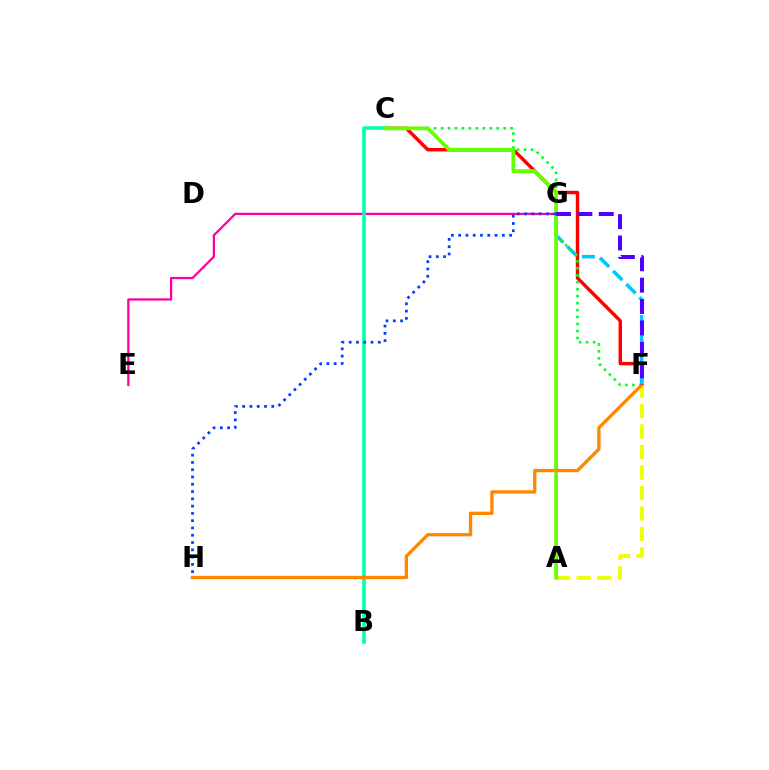{('C', 'F'): [{'color': '#ff0000', 'line_style': 'solid', 'thickness': 2.47}, {'color': '#00ff27', 'line_style': 'dotted', 'thickness': 1.89}], ('F', 'G'): [{'color': '#00c7ff', 'line_style': 'dashed', 'thickness': 2.53}, {'color': '#4f00ff', 'line_style': 'dashed', 'thickness': 2.91}], ('A', 'G'): [{'color': '#d600ff', 'line_style': 'dotted', 'thickness': 2.01}], ('E', 'G'): [{'color': '#ff00a0', 'line_style': 'solid', 'thickness': 1.62}], ('A', 'F'): [{'color': '#eeff00', 'line_style': 'dashed', 'thickness': 2.78}], ('B', 'C'): [{'color': '#00ffaf', 'line_style': 'solid', 'thickness': 2.57}], ('A', 'C'): [{'color': '#66ff00', 'line_style': 'solid', 'thickness': 2.73}], ('F', 'H'): [{'color': '#ff8800', 'line_style': 'solid', 'thickness': 2.41}], ('G', 'H'): [{'color': '#003fff', 'line_style': 'dotted', 'thickness': 1.98}]}